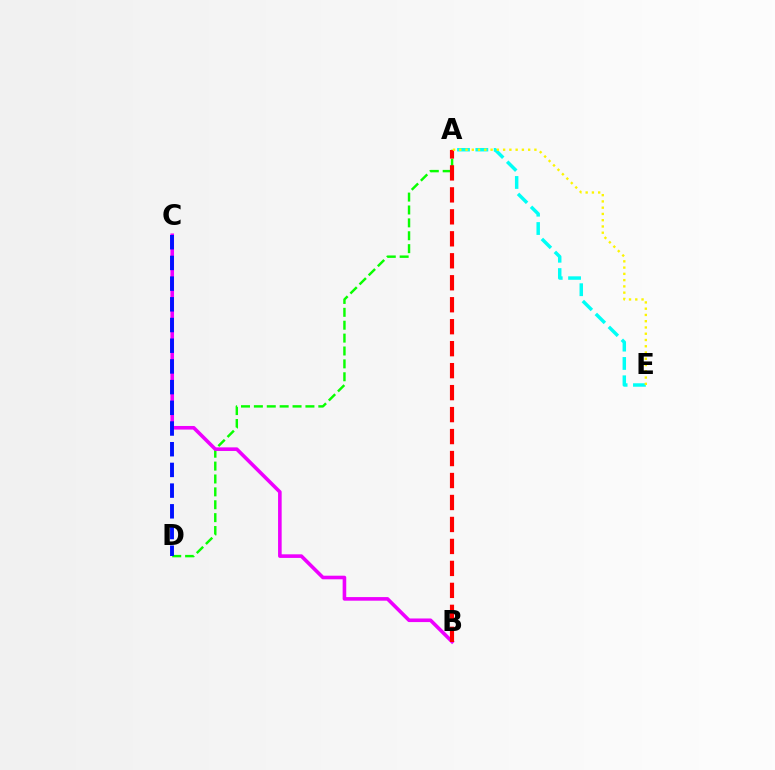{('A', 'E'): [{'color': '#00fff6', 'line_style': 'dashed', 'thickness': 2.49}, {'color': '#fcf500', 'line_style': 'dotted', 'thickness': 1.7}], ('A', 'D'): [{'color': '#08ff00', 'line_style': 'dashed', 'thickness': 1.75}], ('B', 'C'): [{'color': '#ee00ff', 'line_style': 'solid', 'thickness': 2.6}], ('A', 'B'): [{'color': '#ff0000', 'line_style': 'dashed', 'thickness': 2.99}], ('C', 'D'): [{'color': '#0010ff', 'line_style': 'dashed', 'thickness': 2.81}]}